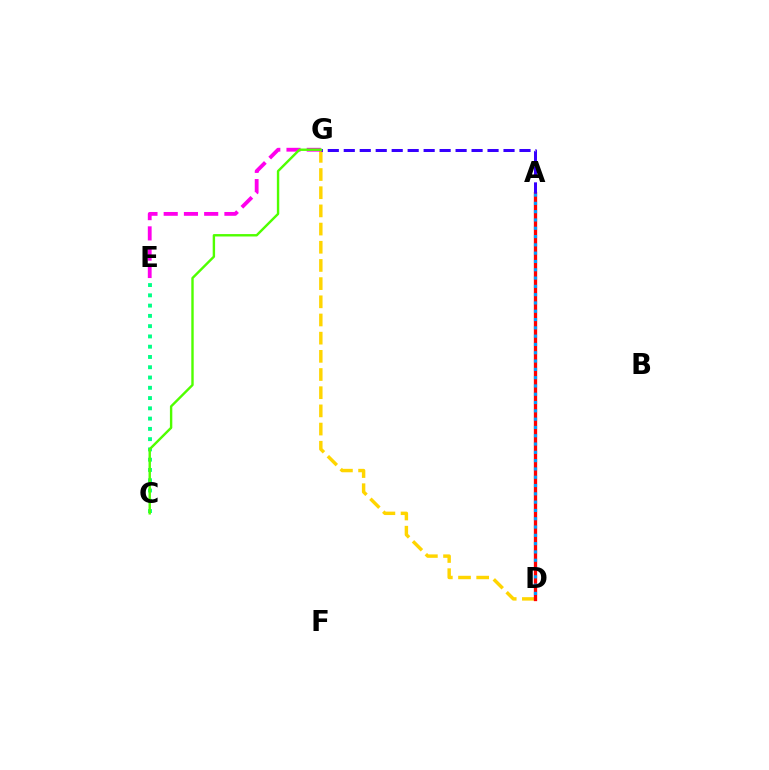{('D', 'G'): [{'color': '#ffd500', 'line_style': 'dashed', 'thickness': 2.47}], ('C', 'E'): [{'color': '#00ff86', 'line_style': 'dotted', 'thickness': 2.79}], ('A', 'D'): [{'color': '#ff0000', 'line_style': 'solid', 'thickness': 2.38}, {'color': '#009eff', 'line_style': 'dotted', 'thickness': 2.25}], ('E', 'G'): [{'color': '#ff00ed', 'line_style': 'dashed', 'thickness': 2.75}], ('A', 'G'): [{'color': '#3700ff', 'line_style': 'dashed', 'thickness': 2.17}], ('C', 'G'): [{'color': '#4fff00', 'line_style': 'solid', 'thickness': 1.73}]}